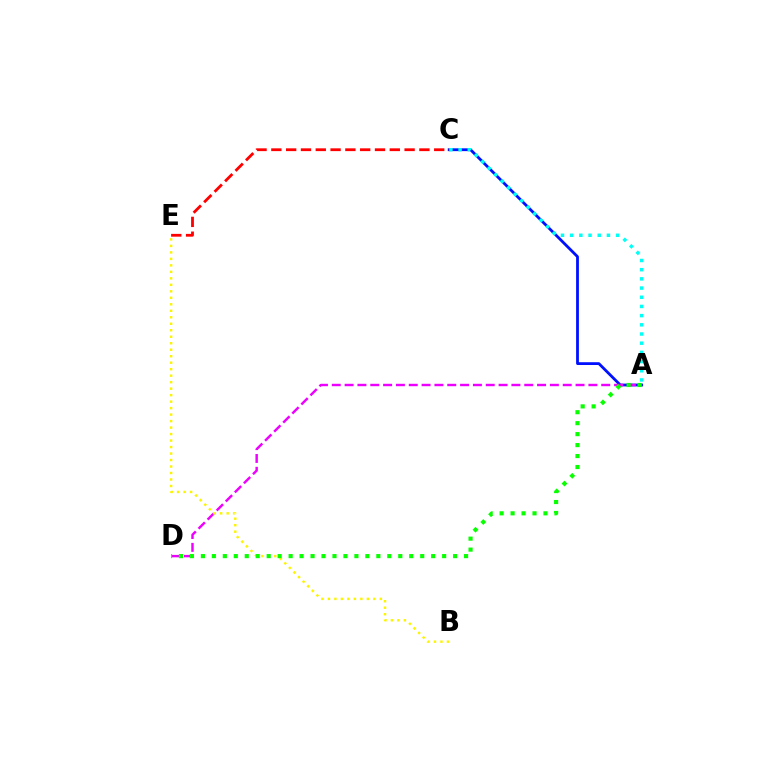{('A', 'C'): [{'color': '#0010ff', 'line_style': 'solid', 'thickness': 2.01}, {'color': '#00fff6', 'line_style': 'dotted', 'thickness': 2.5}], ('A', 'D'): [{'color': '#ee00ff', 'line_style': 'dashed', 'thickness': 1.74}, {'color': '#08ff00', 'line_style': 'dotted', 'thickness': 2.98}], ('C', 'E'): [{'color': '#ff0000', 'line_style': 'dashed', 'thickness': 2.01}], ('B', 'E'): [{'color': '#fcf500', 'line_style': 'dotted', 'thickness': 1.76}]}